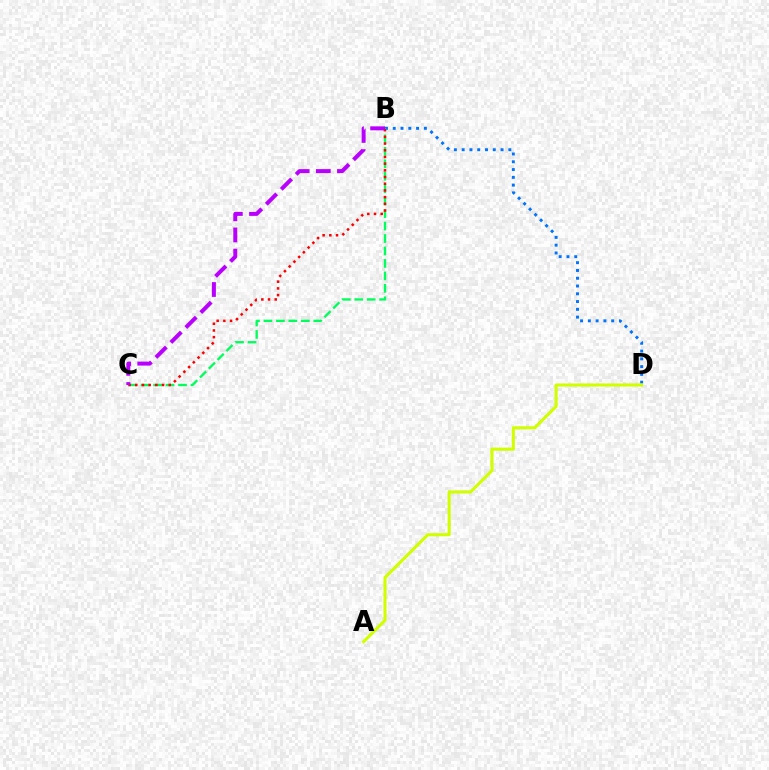{('B', 'D'): [{'color': '#0074ff', 'line_style': 'dotted', 'thickness': 2.11}], ('B', 'C'): [{'color': '#00ff5c', 'line_style': 'dashed', 'thickness': 1.69}, {'color': '#ff0000', 'line_style': 'dotted', 'thickness': 1.82}, {'color': '#b900ff', 'line_style': 'dashed', 'thickness': 2.87}], ('A', 'D'): [{'color': '#d1ff00', 'line_style': 'solid', 'thickness': 2.22}]}